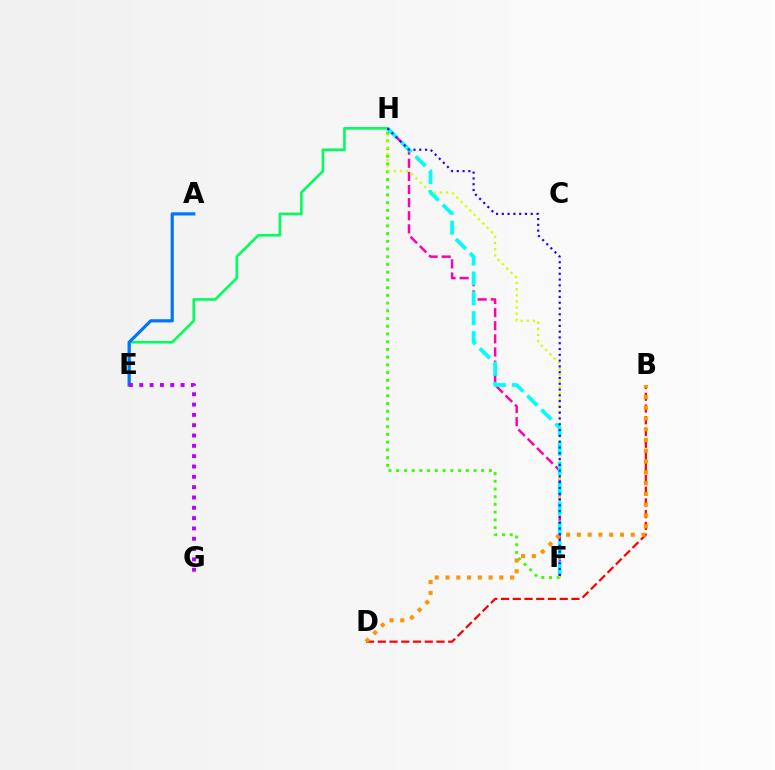{('E', 'H'): [{'color': '#00ff5c', 'line_style': 'solid', 'thickness': 1.89}], ('F', 'H'): [{'color': '#ff00ac', 'line_style': 'dashed', 'thickness': 1.78}, {'color': '#3dff00', 'line_style': 'dotted', 'thickness': 2.1}, {'color': '#d1ff00', 'line_style': 'dotted', 'thickness': 1.66}, {'color': '#00fff6', 'line_style': 'dashed', 'thickness': 2.7}, {'color': '#2500ff', 'line_style': 'dotted', 'thickness': 1.57}], ('A', 'E'): [{'color': '#0074ff', 'line_style': 'solid', 'thickness': 2.29}], ('B', 'D'): [{'color': '#ff0000', 'line_style': 'dashed', 'thickness': 1.59}, {'color': '#ff9400', 'line_style': 'dotted', 'thickness': 2.93}], ('E', 'G'): [{'color': '#b900ff', 'line_style': 'dotted', 'thickness': 2.81}]}